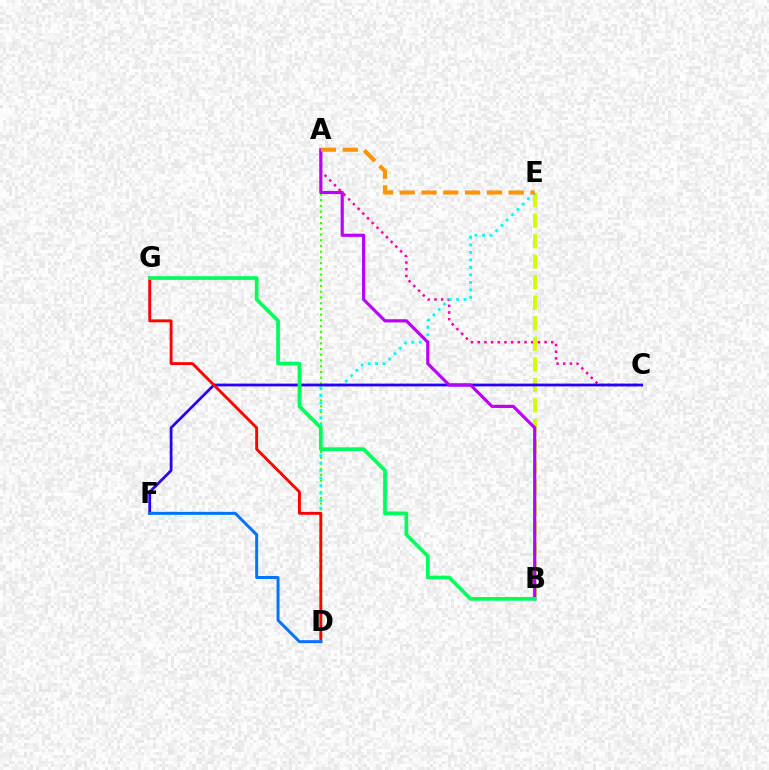{('A', 'D'): [{'color': '#3dff00', 'line_style': 'dotted', 'thickness': 1.56}], ('A', 'C'): [{'color': '#ff00ac', 'line_style': 'dotted', 'thickness': 1.82}], ('B', 'E'): [{'color': '#d1ff00', 'line_style': 'dashed', 'thickness': 2.79}], ('D', 'E'): [{'color': '#00fff6', 'line_style': 'dotted', 'thickness': 2.04}], ('C', 'F'): [{'color': '#2500ff', 'line_style': 'solid', 'thickness': 2.0}], ('D', 'G'): [{'color': '#ff0000', 'line_style': 'solid', 'thickness': 2.08}], ('A', 'B'): [{'color': '#b900ff', 'line_style': 'solid', 'thickness': 2.27}], ('A', 'E'): [{'color': '#ff9400', 'line_style': 'dashed', 'thickness': 2.96}], ('B', 'G'): [{'color': '#00ff5c', 'line_style': 'solid', 'thickness': 2.66}], ('D', 'F'): [{'color': '#0074ff', 'line_style': 'solid', 'thickness': 2.14}]}